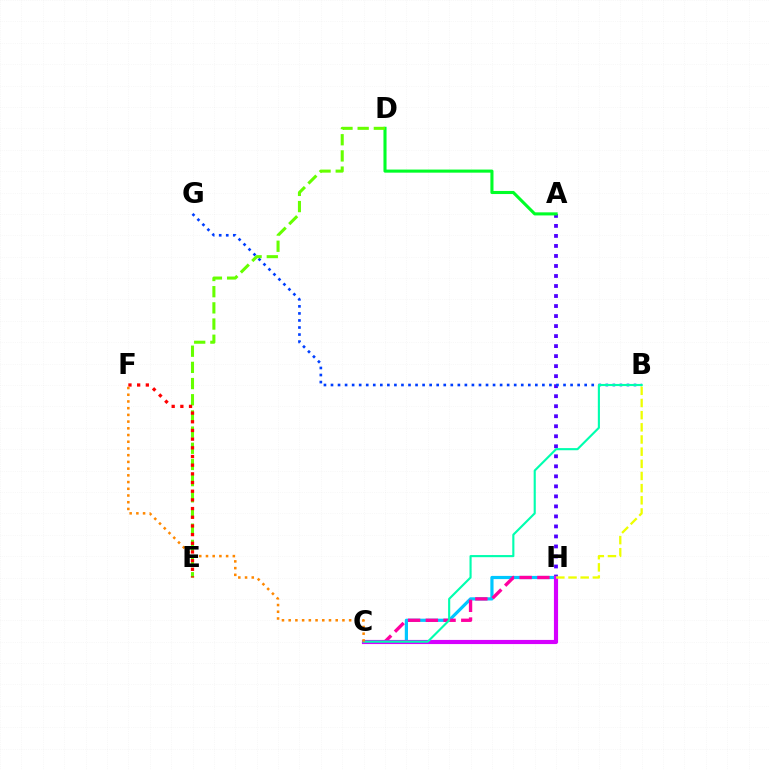{('A', 'H'): [{'color': '#4f00ff', 'line_style': 'dotted', 'thickness': 2.72}], ('A', 'D'): [{'color': '#00ff27', 'line_style': 'solid', 'thickness': 2.22}], ('C', 'H'): [{'color': '#00c7ff', 'line_style': 'solid', 'thickness': 2.3}, {'color': '#ff00a0', 'line_style': 'dashed', 'thickness': 2.41}, {'color': '#d600ff', 'line_style': 'solid', 'thickness': 2.99}], ('B', 'G'): [{'color': '#003fff', 'line_style': 'dotted', 'thickness': 1.91}], ('B', 'H'): [{'color': '#eeff00', 'line_style': 'dashed', 'thickness': 1.65}], ('D', 'E'): [{'color': '#66ff00', 'line_style': 'dashed', 'thickness': 2.2}], ('B', 'C'): [{'color': '#00ffaf', 'line_style': 'solid', 'thickness': 1.53}], ('E', 'F'): [{'color': '#ff0000', 'line_style': 'dotted', 'thickness': 2.36}], ('C', 'F'): [{'color': '#ff8800', 'line_style': 'dotted', 'thickness': 1.83}]}